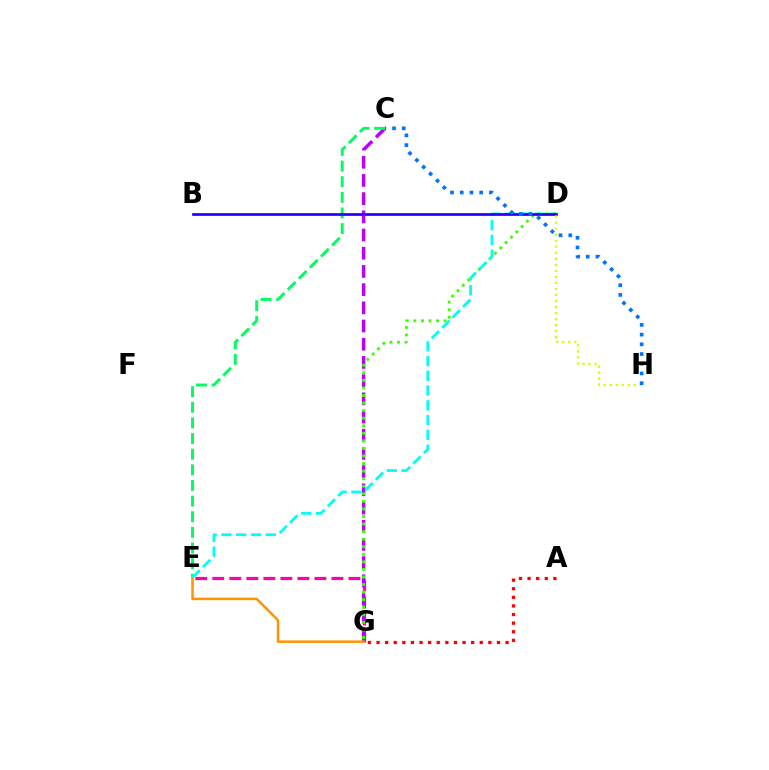{('E', 'G'): [{'color': '#ff00ac', 'line_style': 'dashed', 'thickness': 2.31}, {'color': '#ff9400', 'line_style': 'solid', 'thickness': 1.8}], ('C', 'G'): [{'color': '#b900ff', 'line_style': 'dashed', 'thickness': 2.47}], ('D', 'G'): [{'color': '#3dff00', 'line_style': 'dotted', 'thickness': 2.05}], ('C', 'E'): [{'color': '#00ff5c', 'line_style': 'dashed', 'thickness': 2.12}], ('D', 'E'): [{'color': '#00fff6', 'line_style': 'dashed', 'thickness': 2.01}], ('B', 'D'): [{'color': '#2500ff', 'line_style': 'solid', 'thickness': 1.94}], ('A', 'G'): [{'color': '#ff0000', 'line_style': 'dotted', 'thickness': 2.34}], ('D', 'H'): [{'color': '#d1ff00', 'line_style': 'dotted', 'thickness': 1.64}], ('C', 'H'): [{'color': '#0074ff', 'line_style': 'dotted', 'thickness': 2.64}]}